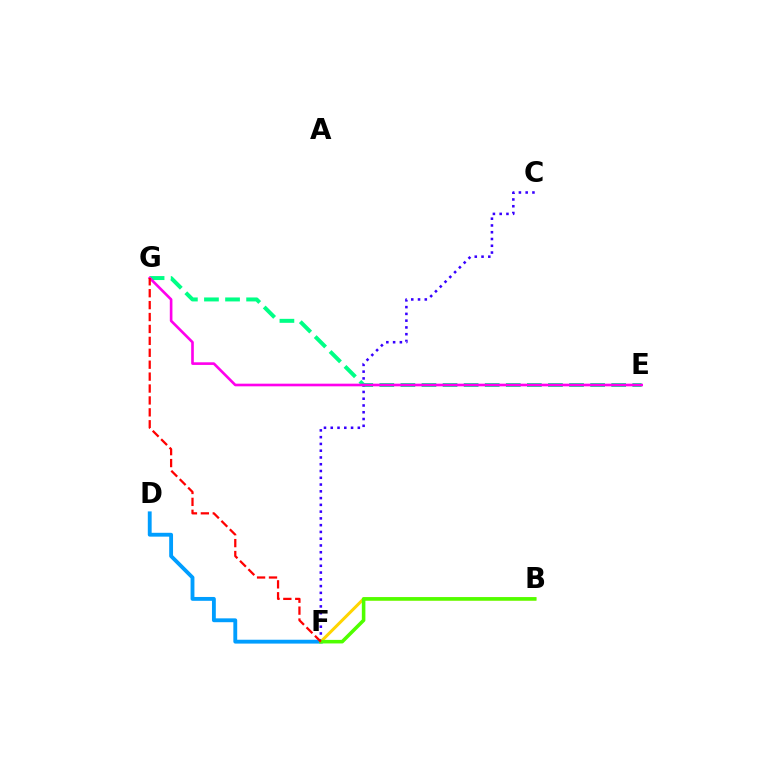{('E', 'G'): [{'color': '#00ff86', 'line_style': 'dashed', 'thickness': 2.86}, {'color': '#ff00ed', 'line_style': 'solid', 'thickness': 1.9}], ('C', 'F'): [{'color': '#3700ff', 'line_style': 'dotted', 'thickness': 1.84}], ('D', 'F'): [{'color': '#009eff', 'line_style': 'solid', 'thickness': 2.77}], ('B', 'F'): [{'color': '#ffd500', 'line_style': 'solid', 'thickness': 2.17}, {'color': '#4fff00', 'line_style': 'solid', 'thickness': 2.56}], ('F', 'G'): [{'color': '#ff0000', 'line_style': 'dashed', 'thickness': 1.62}]}